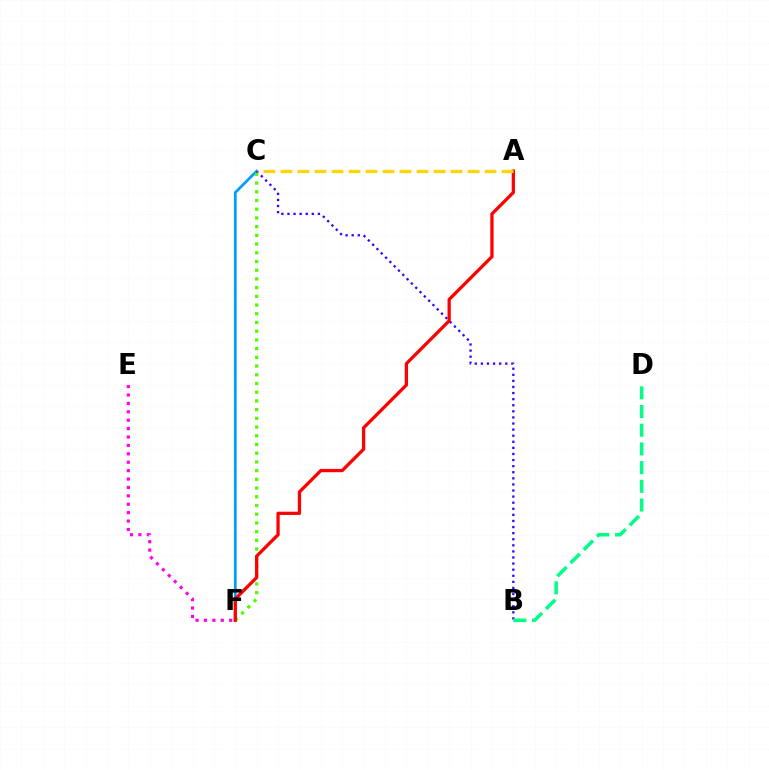{('C', 'F'): [{'color': '#009eff', 'line_style': 'solid', 'thickness': 1.98}, {'color': '#4fff00', 'line_style': 'dotted', 'thickness': 2.37}], ('B', 'C'): [{'color': '#3700ff', 'line_style': 'dotted', 'thickness': 1.65}], ('A', 'F'): [{'color': '#ff0000', 'line_style': 'solid', 'thickness': 2.36}], ('E', 'F'): [{'color': '#ff00ed', 'line_style': 'dotted', 'thickness': 2.28}], ('A', 'C'): [{'color': '#ffd500', 'line_style': 'dashed', 'thickness': 2.31}], ('B', 'D'): [{'color': '#00ff86', 'line_style': 'dashed', 'thickness': 2.54}]}